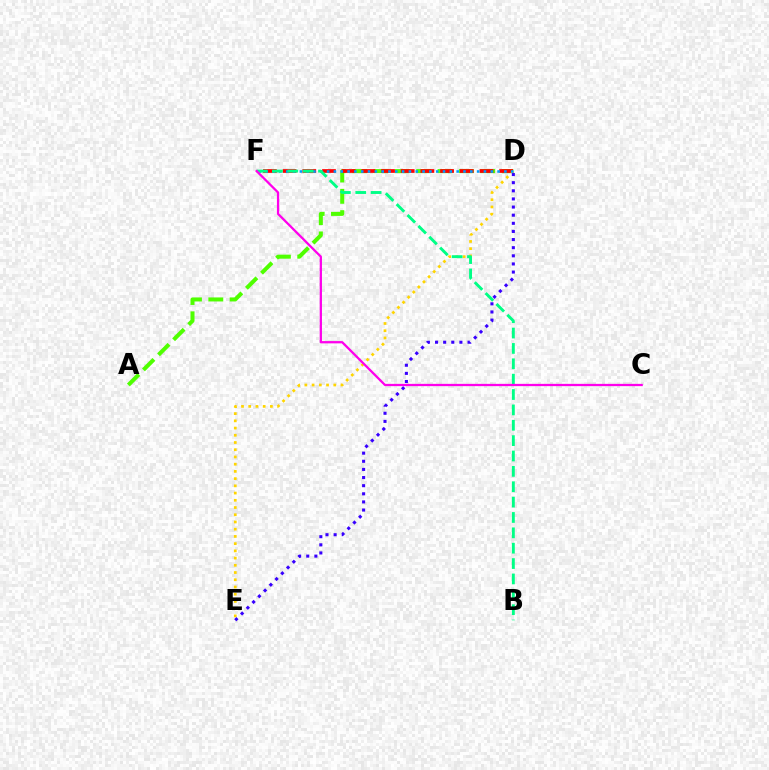{('A', 'D'): [{'color': '#4fff00', 'line_style': 'dashed', 'thickness': 2.9}], ('D', 'F'): [{'color': '#ff0000', 'line_style': 'dashed', 'thickness': 2.67}, {'color': '#009eff', 'line_style': 'dotted', 'thickness': 1.85}], ('D', 'E'): [{'color': '#ffd500', 'line_style': 'dotted', 'thickness': 1.96}, {'color': '#3700ff', 'line_style': 'dotted', 'thickness': 2.21}], ('B', 'F'): [{'color': '#00ff86', 'line_style': 'dashed', 'thickness': 2.09}], ('C', 'F'): [{'color': '#ff00ed', 'line_style': 'solid', 'thickness': 1.64}]}